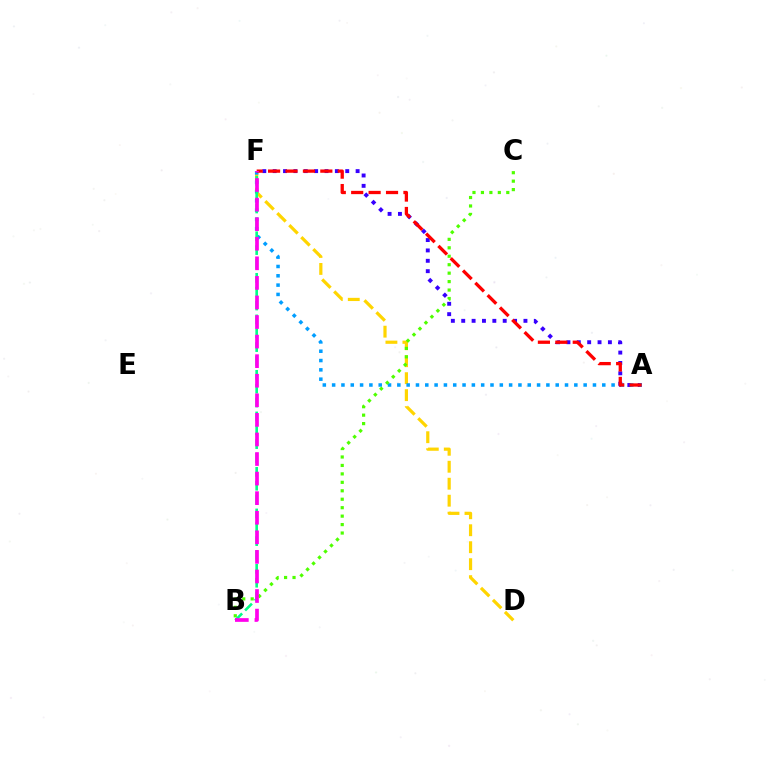{('D', 'F'): [{'color': '#ffd500', 'line_style': 'dashed', 'thickness': 2.31}], ('A', 'F'): [{'color': '#3700ff', 'line_style': 'dotted', 'thickness': 2.82}, {'color': '#009eff', 'line_style': 'dotted', 'thickness': 2.53}, {'color': '#ff0000', 'line_style': 'dashed', 'thickness': 2.37}], ('B', 'C'): [{'color': '#4fff00', 'line_style': 'dotted', 'thickness': 2.3}], ('B', 'F'): [{'color': '#00ff86', 'line_style': 'dashed', 'thickness': 1.88}, {'color': '#ff00ed', 'line_style': 'dashed', 'thickness': 2.66}]}